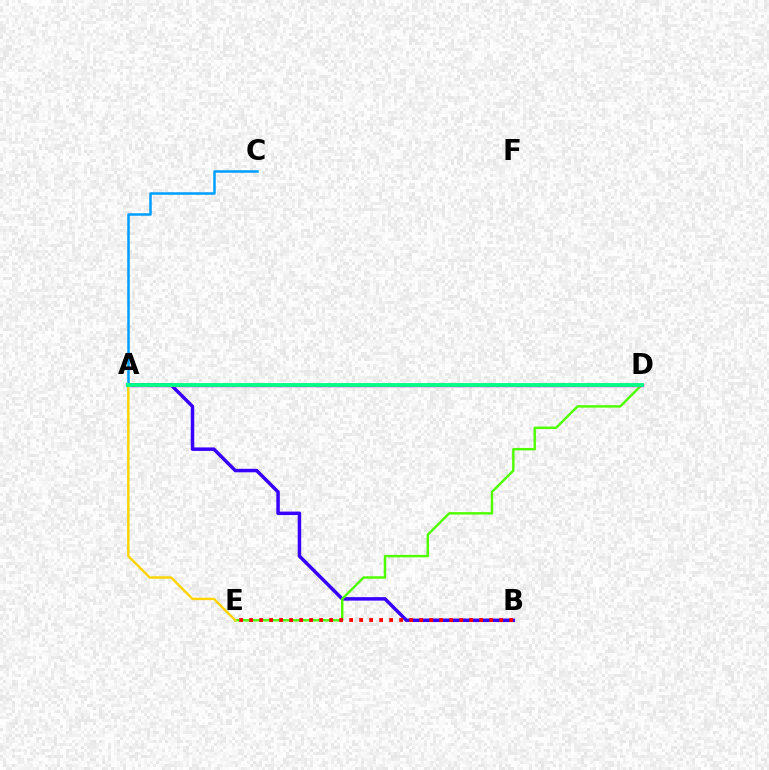{('A', 'B'): [{'color': '#3700ff', 'line_style': 'solid', 'thickness': 2.51}], ('D', 'E'): [{'color': '#4fff00', 'line_style': 'solid', 'thickness': 1.75}], ('A', 'D'): [{'color': '#ff00ed', 'line_style': 'solid', 'thickness': 2.5}, {'color': '#00ff86', 'line_style': 'solid', 'thickness': 2.76}], ('A', 'C'): [{'color': '#009eff', 'line_style': 'solid', 'thickness': 1.81}], ('A', 'E'): [{'color': '#ffd500', 'line_style': 'solid', 'thickness': 1.74}], ('B', 'E'): [{'color': '#ff0000', 'line_style': 'dotted', 'thickness': 2.72}]}